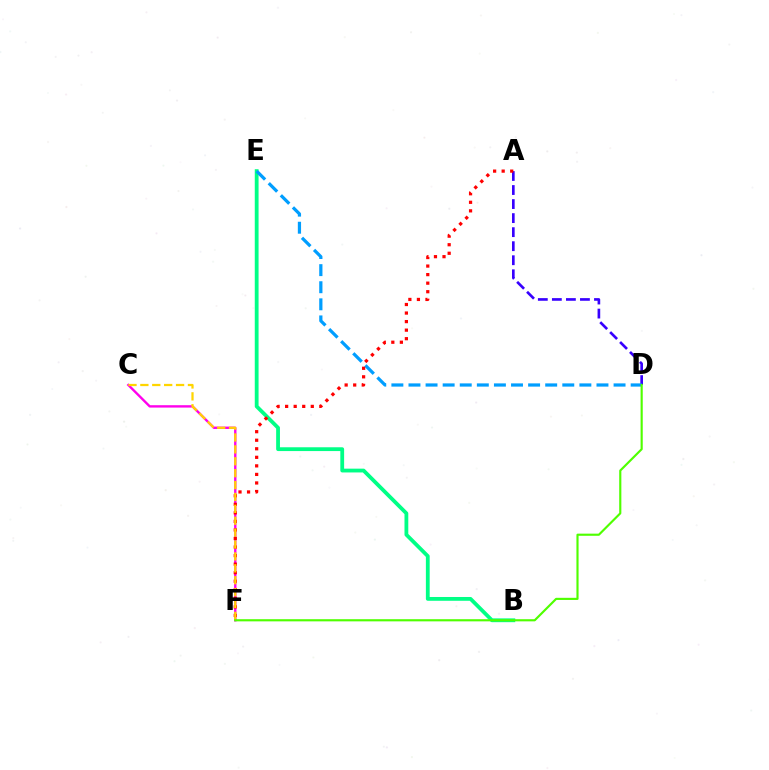{('C', 'F'): [{'color': '#ff00ed', 'line_style': 'solid', 'thickness': 1.71}, {'color': '#ffd500', 'line_style': 'dashed', 'thickness': 1.62}], ('A', 'D'): [{'color': '#3700ff', 'line_style': 'dashed', 'thickness': 1.91}], ('B', 'E'): [{'color': '#00ff86', 'line_style': 'solid', 'thickness': 2.73}], ('D', 'E'): [{'color': '#009eff', 'line_style': 'dashed', 'thickness': 2.32}], ('A', 'F'): [{'color': '#ff0000', 'line_style': 'dotted', 'thickness': 2.32}], ('D', 'F'): [{'color': '#4fff00', 'line_style': 'solid', 'thickness': 1.55}]}